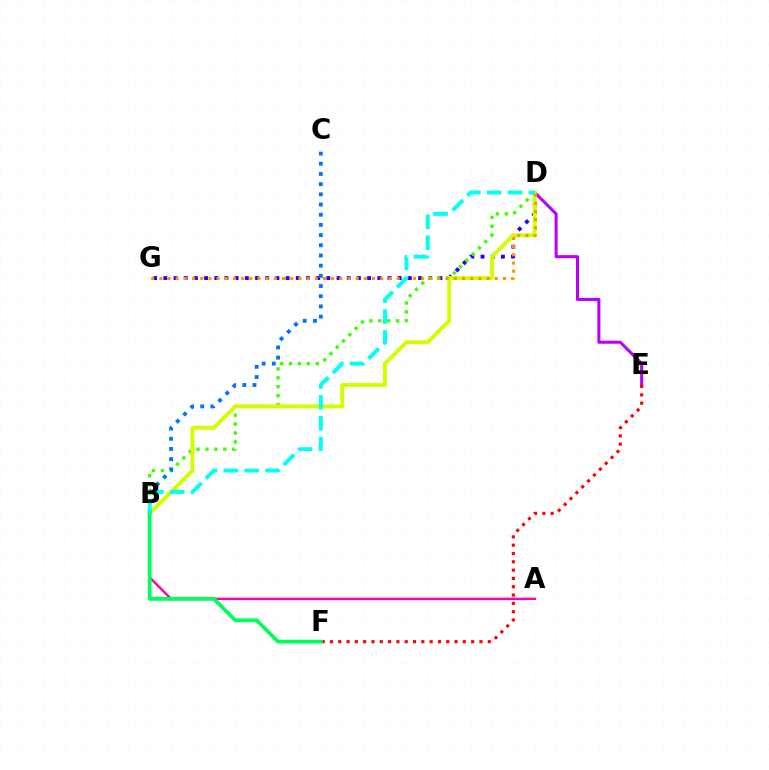{('D', 'E'): [{'color': '#b900ff', 'line_style': 'solid', 'thickness': 2.19}], ('D', 'G'): [{'color': '#2500ff', 'line_style': 'dotted', 'thickness': 2.77}, {'color': '#ff9400', 'line_style': 'dotted', 'thickness': 2.22}], ('B', 'D'): [{'color': '#3dff00', 'line_style': 'dotted', 'thickness': 2.42}, {'color': '#d1ff00', 'line_style': 'solid', 'thickness': 2.83}, {'color': '#00fff6', 'line_style': 'dashed', 'thickness': 2.83}], ('E', 'F'): [{'color': '#ff0000', 'line_style': 'dotted', 'thickness': 2.26}], ('A', 'B'): [{'color': '#ff00ac', 'line_style': 'solid', 'thickness': 1.74}], ('B', 'C'): [{'color': '#0074ff', 'line_style': 'dotted', 'thickness': 2.77}], ('B', 'F'): [{'color': '#00ff5c', 'line_style': 'solid', 'thickness': 2.71}]}